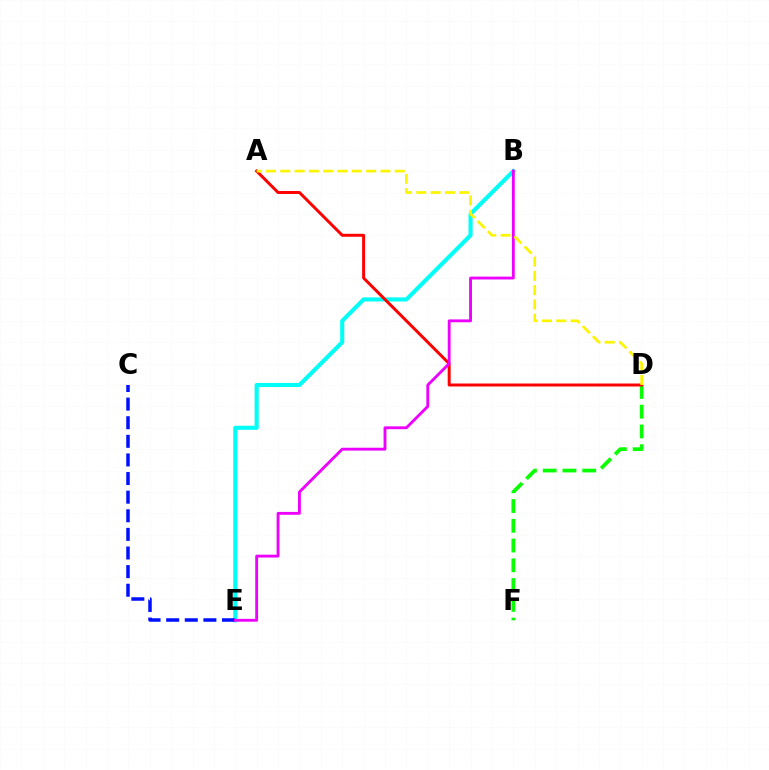{('B', 'E'): [{'color': '#00fff6', 'line_style': 'solid', 'thickness': 2.95}, {'color': '#ee00ff', 'line_style': 'solid', 'thickness': 2.06}], ('D', 'F'): [{'color': '#08ff00', 'line_style': 'dashed', 'thickness': 2.68}], ('C', 'E'): [{'color': '#0010ff', 'line_style': 'dashed', 'thickness': 2.53}], ('A', 'D'): [{'color': '#ff0000', 'line_style': 'solid', 'thickness': 2.14}, {'color': '#fcf500', 'line_style': 'dashed', 'thickness': 1.94}]}